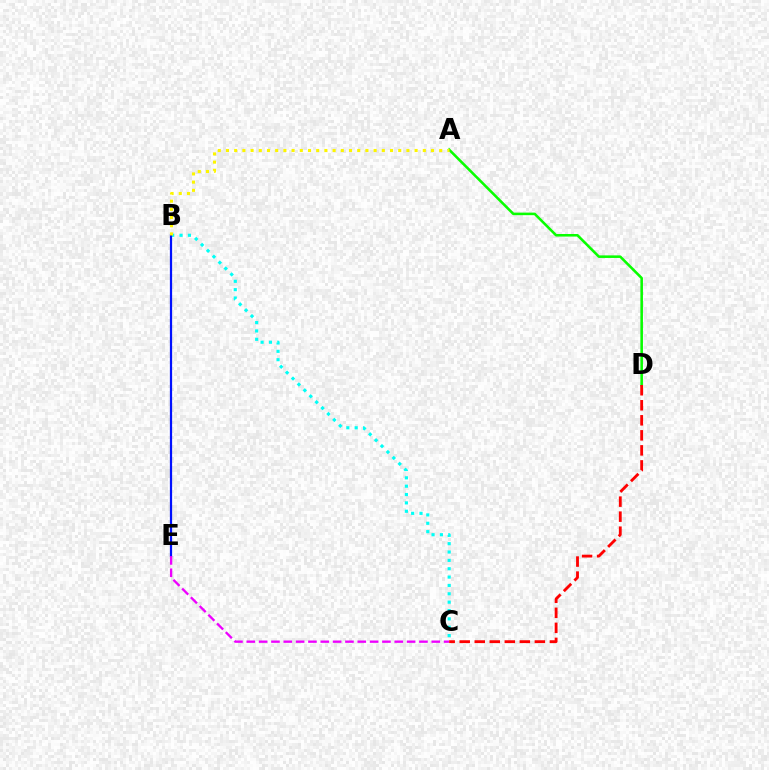{('A', 'D'): [{'color': '#08ff00', 'line_style': 'solid', 'thickness': 1.85}], ('B', 'C'): [{'color': '#00fff6', 'line_style': 'dotted', 'thickness': 2.27}], ('B', 'E'): [{'color': '#0010ff', 'line_style': 'solid', 'thickness': 1.61}], ('A', 'B'): [{'color': '#fcf500', 'line_style': 'dotted', 'thickness': 2.23}], ('C', 'E'): [{'color': '#ee00ff', 'line_style': 'dashed', 'thickness': 1.68}], ('C', 'D'): [{'color': '#ff0000', 'line_style': 'dashed', 'thickness': 2.04}]}